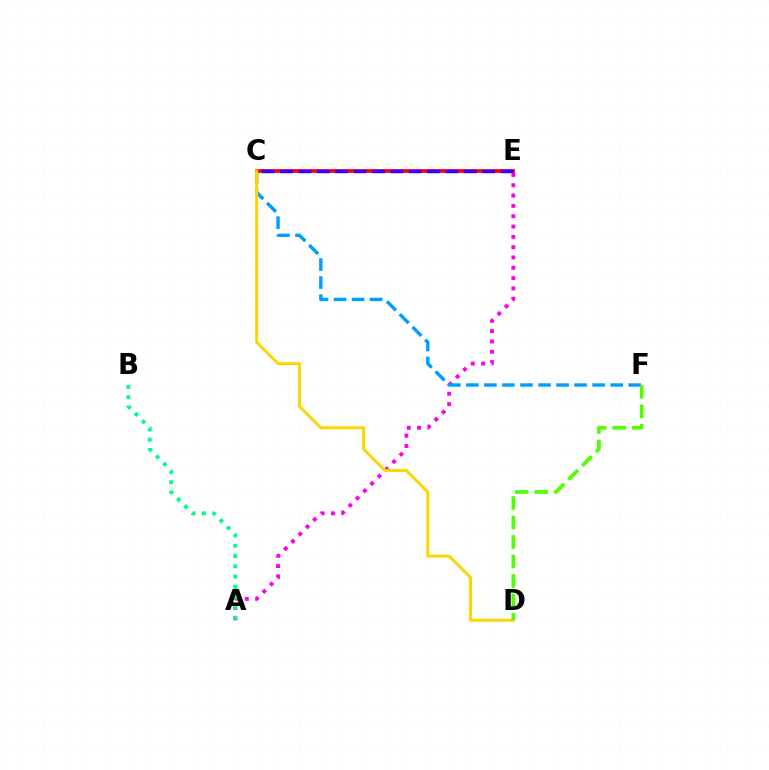{('A', 'E'): [{'color': '#ff00ed', 'line_style': 'dotted', 'thickness': 2.8}], ('A', 'B'): [{'color': '#00ff86', 'line_style': 'dotted', 'thickness': 2.79}], ('C', 'F'): [{'color': '#009eff', 'line_style': 'dashed', 'thickness': 2.45}], ('C', 'E'): [{'color': '#ff0000', 'line_style': 'solid', 'thickness': 2.7}, {'color': '#3700ff', 'line_style': 'dashed', 'thickness': 2.5}], ('C', 'D'): [{'color': '#ffd500', 'line_style': 'solid', 'thickness': 2.17}], ('D', 'F'): [{'color': '#4fff00', 'line_style': 'dashed', 'thickness': 2.65}]}